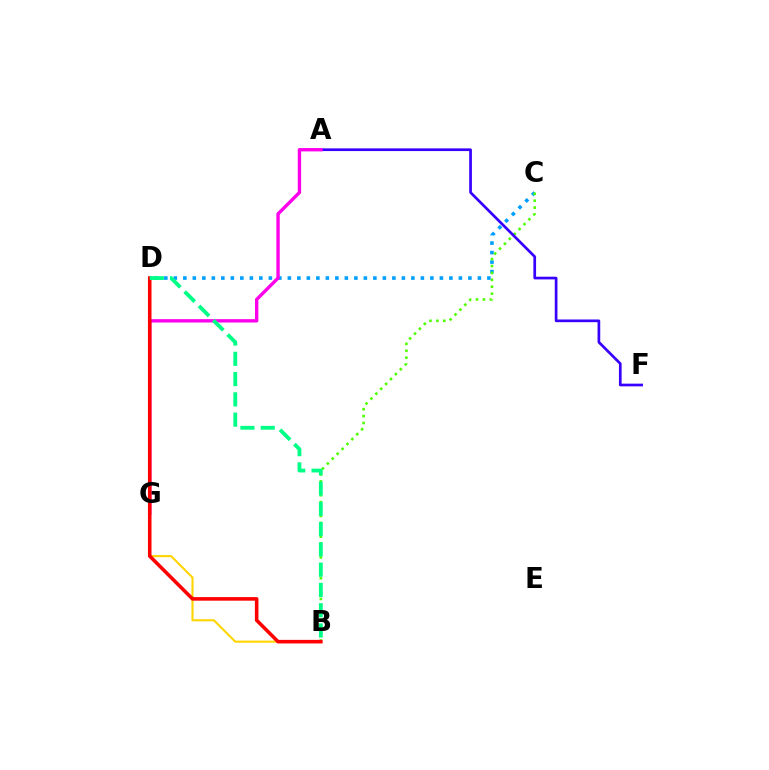{('C', 'D'): [{'color': '#009eff', 'line_style': 'dotted', 'thickness': 2.58}], ('B', 'G'): [{'color': '#ffd500', 'line_style': 'solid', 'thickness': 1.51}], ('B', 'C'): [{'color': '#4fff00', 'line_style': 'dotted', 'thickness': 1.88}], ('A', 'F'): [{'color': '#3700ff', 'line_style': 'solid', 'thickness': 1.94}], ('A', 'G'): [{'color': '#ff00ed', 'line_style': 'solid', 'thickness': 2.43}], ('B', 'D'): [{'color': '#ff0000', 'line_style': 'solid', 'thickness': 2.57}, {'color': '#00ff86', 'line_style': 'dashed', 'thickness': 2.75}]}